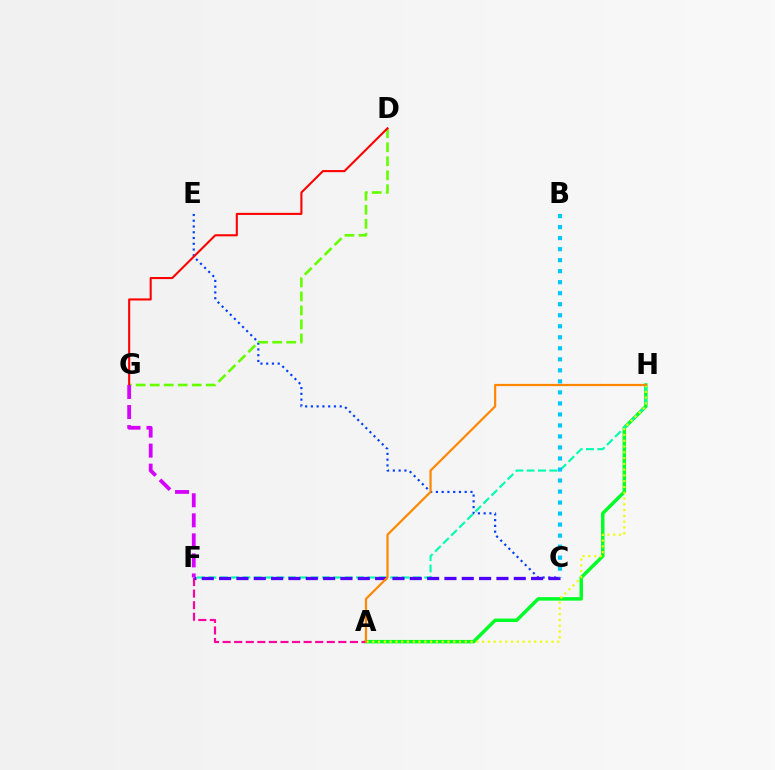{('C', 'E'): [{'color': '#003fff', 'line_style': 'dotted', 'thickness': 1.57}], ('A', 'H'): [{'color': '#00ff27', 'line_style': 'solid', 'thickness': 2.5}, {'color': '#eeff00', 'line_style': 'dotted', 'thickness': 1.57}, {'color': '#ff8800', 'line_style': 'solid', 'thickness': 1.6}], ('D', 'G'): [{'color': '#66ff00', 'line_style': 'dashed', 'thickness': 1.9}, {'color': '#ff0000', 'line_style': 'solid', 'thickness': 1.51}], ('F', 'H'): [{'color': '#00ffaf', 'line_style': 'dashed', 'thickness': 1.54}], ('A', 'F'): [{'color': '#ff00a0', 'line_style': 'dashed', 'thickness': 1.57}], ('F', 'G'): [{'color': '#d600ff', 'line_style': 'dashed', 'thickness': 2.72}], ('C', 'F'): [{'color': '#4f00ff', 'line_style': 'dashed', 'thickness': 2.35}], ('B', 'C'): [{'color': '#00c7ff', 'line_style': 'dotted', 'thickness': 2.99}]}